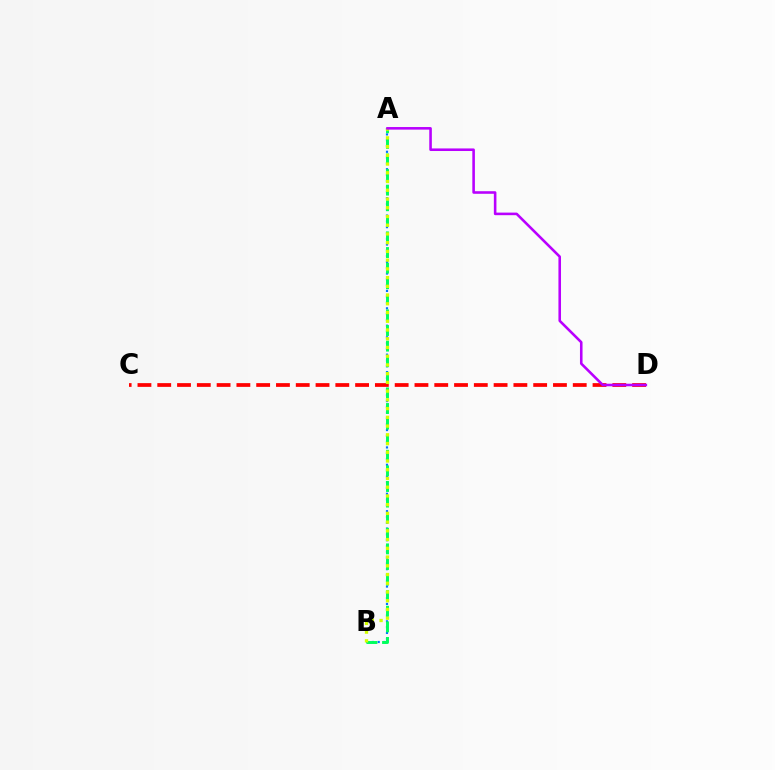{('A', 'B'): [{'color': '#0074ff', 'line_style': 'dotted', 'thickness': 1.57}, {'color': '#00ff5c', 'line_style': 'dashed', 'thickness': 2.12}, {'color': '#d1ff00', 'line_style': 'dotted', 'thickness': 2.37}], ('C', 'D'): [{'color': '#ff0000', 'line_style': 'dashed', 'thickness': 2.69}], ('A', 'D'): [{'color': '#b900ff', 'line_style': 'solid', 'thickness': 1.86}]}